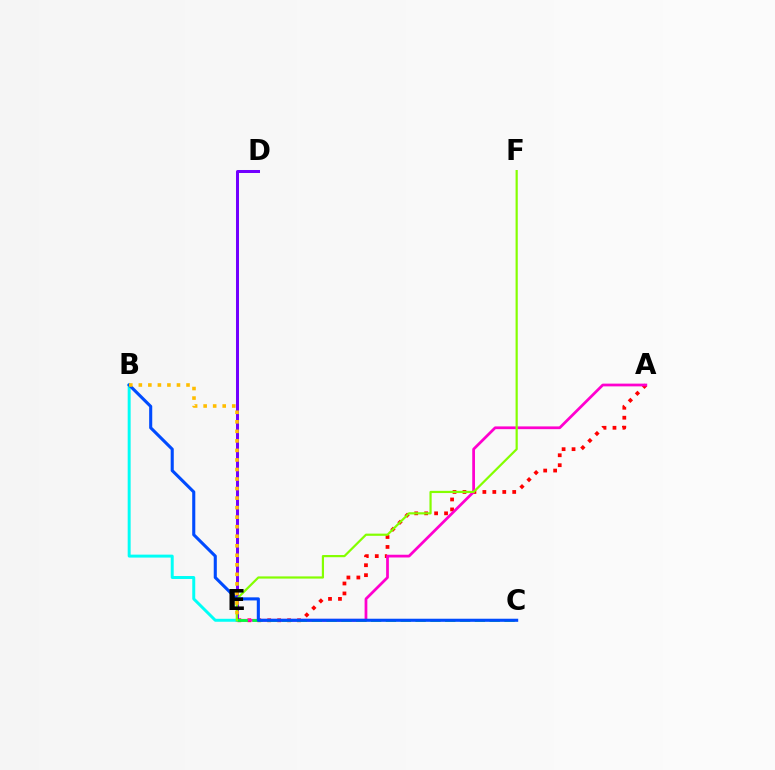{('D', 'E'): [{'color': '#7200ff', 'line_style': 'solid', 'thickness': 2.17}], ('A', 'E'): [{'color': '#ff0000', 'line_style': 'dotted', 'thickness': 2.7}, {'color': '#ff00cf', 'line_style': 'solid', 'thickness': 1.98}], ('B', 'E'): [{'color': '#00fff6', 'line_style': 'solid', 'thickness': 2.13}, {'color': '#ffbd00', 'line_style': 'dotted', 'thickness': 2.59}], ('C', 'E'): [{'color': '#00ff39', 'line_style': 'dashed', 'thickness': 2.01}], ('E', 'F'): [{'color': '#84ff00', 'line_style': 'solid', 'thickness': 1.59}], ('B', 'C'): [{'color': '#004bff', 'line_style': 'solid', 'thickness': 2.22}]}